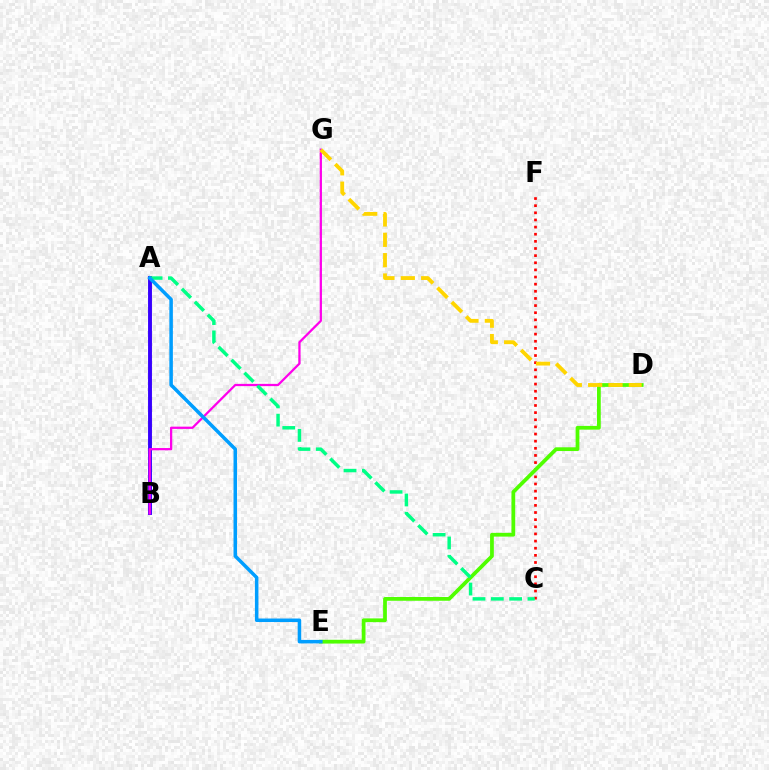{('C', 'F'): [{'color': '#ff0000', 'line_style': 'dotted', 'thickness': 1.94}], ('D', 'E'): [{'color': '#4fff00', 'line_style': 'solid', 'thickness': 2.7}], ('A', 'B'): [{'color': '#3700ff', 'line_style': 'solid', 'thickness': 2.82}], ('B', 'G'): [{'color': '#ff00ed', 'line_style': 'solid', 'thickness': 1.63}], ('D', 'G'): [{'color': '#ffd500', 'line_style': 'dashed', 'thickness': 2.76}], ('A', 'C'): [{'color': '#00ff86', 'line_style': 'dashed', 'thickness': 2.49}], ('A', 'E'): [{'color': '#009eff', 'line_style': 'solid', 'thickness': 2.53}]}